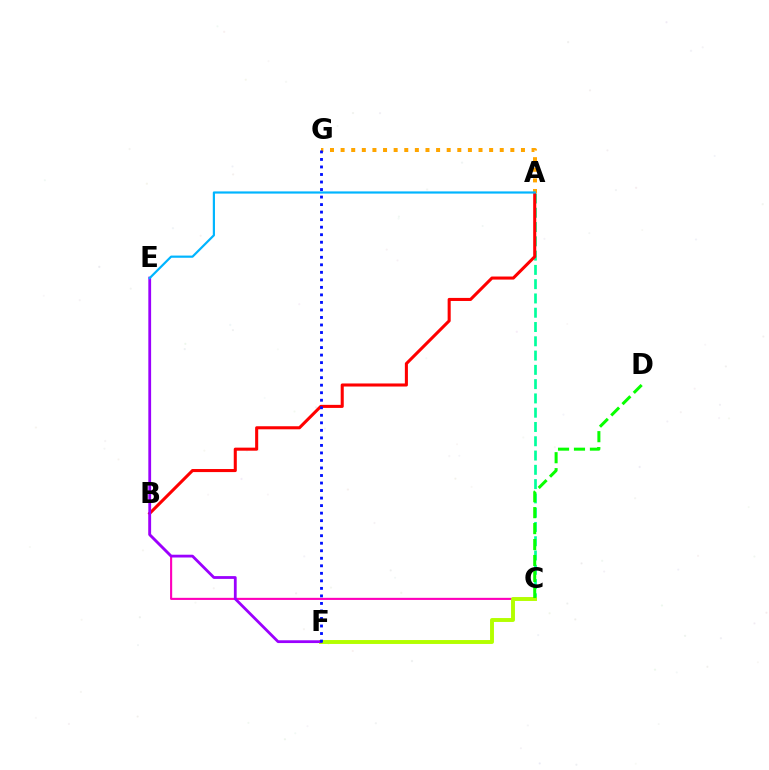{('A', 'C'): [{'color': '#00ff9d', 'line_style': 'dashed', 'thickness': 1.94}], ('B', 'C'): [{'color': '#ff00bd', 'line_style': 'solid', 'thickness': 1.52}], ('A', 'B'): [{'color': '#ff0000', 'line_style': 'solid', 'thickness': 2.2}], ('A', 'G'): [{'color': '#ffa500', 'line_style': 'dotted', 'thickness': 2.88}], ('C', 'F'): [{'color': '#b3ff00', 'line_style': 'solid', 'thickness': 2.82}], ('E', 'F'): [{'color': '#9b00ff', 'line_style': 'solid', 'thickness': 2.01}], ('A', 'E'): [{'color': '#00b5ff', 'line_style': 'solid', 'thickness': 1.58}], ('C', 'D'): [{'color': '#08ff00', 'line_style': 'dashed', 'thickness': 2.17}], ('F', 'G'): [{'color': '#0010ff', 'line_style': 'dotted', 'thickness': 2.04}]}